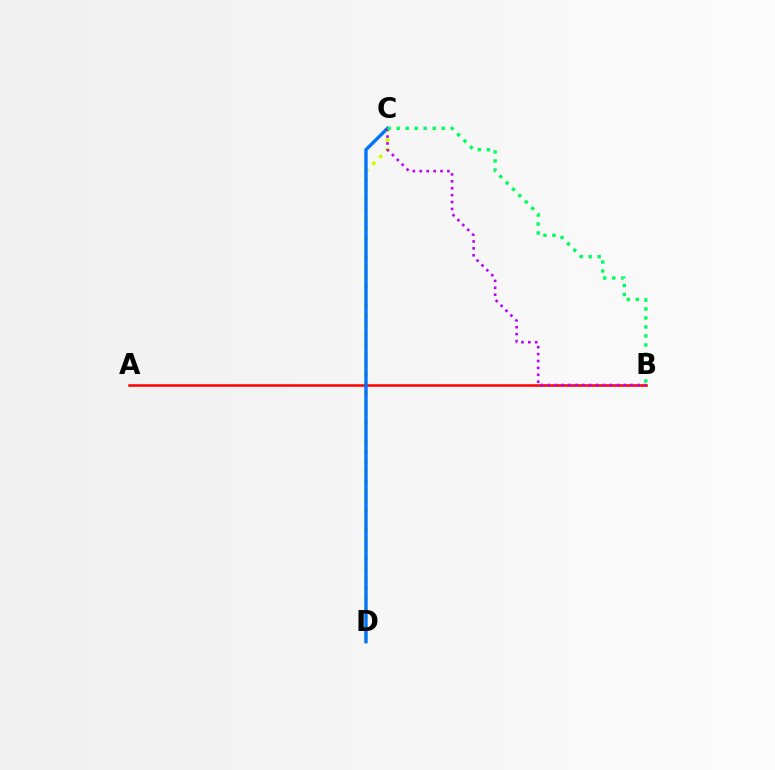{('C', 'D'): [{'color': '#d1ff00', 'line_style': 'dotted', 'thickness': 2.64}, {'color': '#0074ff', 'line_style': 'solid', 'thickness': 2.43}], ('A', 'B'): [{'color': '#ff0000', 'line_style': 'solid', 'thickness': 1.82}], ('B', 'C'): [{'color': '#b900ff', 'line_style': 'dotted', 'thickness': 1.88}, {'color': '#00ff5c', 'line_style': 'dotted', 'thickness': 2.45}]}